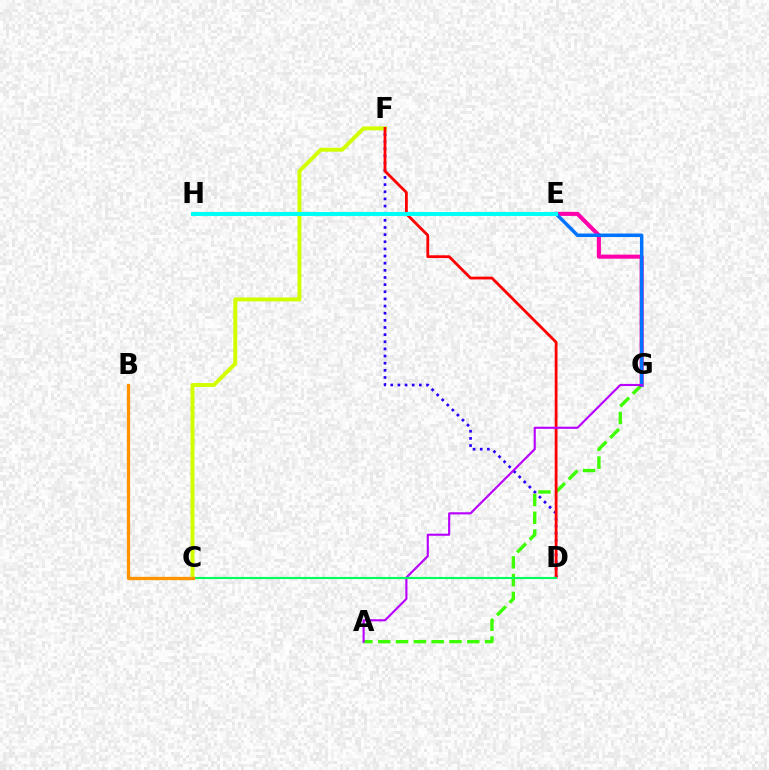{('D', 'F'): [{'color': '#2500ff', 'line_style': 'dotted', 'thickness': 1.94}, {'color': '#ff0000', 'line_style': 'solid', 'thickness': 2.0}], ('A', 'G'): [{'color': '#3dff00', 'line_style': 'dashed', 'thickness': 2.42}, {'color': '#b900ff', 'line_style': 'solid', 'thickness': 1.54}], ('E', 'G'): [{'color': '#ff00ac', 'line_style': 'solid', 'thickness': 2.91}, {'color': '#0074ff', 'line_style': 'solid', 'thickness': 2.51}], ('C', 'F'): [{'color': '#d1ff00', 'line_style': 'solid', 'thickness': 2.83}], ('E', 'H'): [{'color': '#00fff6', 'line_style': 'solid', 'thickness': 2.92}], ('C', 'D'): [{'color': '#00ff5c', 'line_style': 'solid', 'thickness': 1.51}], ('B', 'C'): [{'color': '#ff9400', 'line_style': 'solid', 'thickness': 2.38}]}